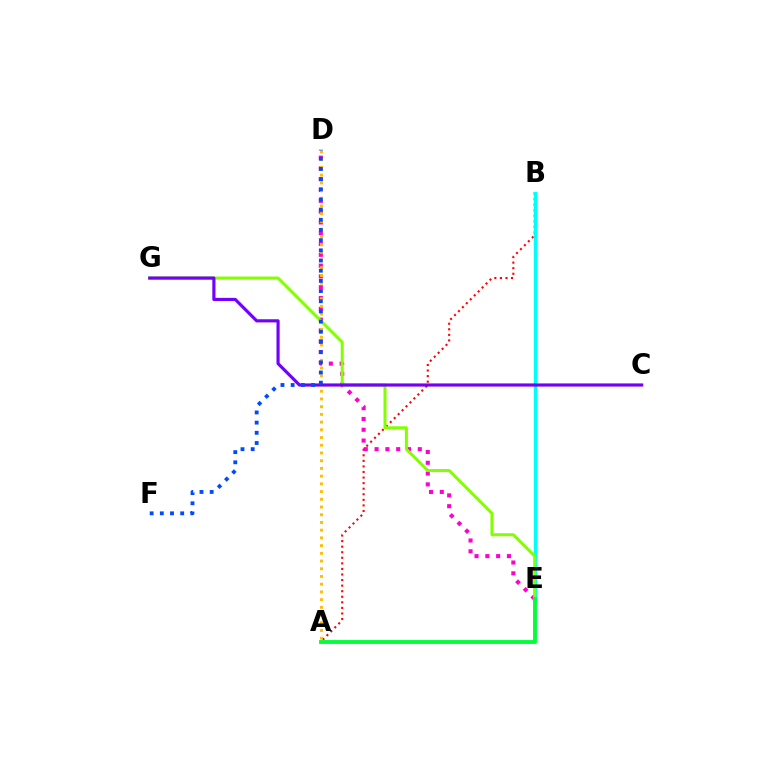{('A', 'B'): [{'color': '#ff0000', 'line_style': 'dotted', 'thickness': 1.51}], ('B', 'E'): [{'color': '#00fff6', 'line_style': 'solid', 'thickness': 2.51}], ('D', 'E'): [{'color': '#ff00cf', 'line_style': 'dotted', 'thickness': 2.93}], ('E', 'G'): [{'color': '#84ff00', 'line_style': 'solid', 'thickness': 2.17}], ('A', 'E'): [{'color': '#00ff39', 'line_style': 'solid', 'thickness': 2.78}], ('A', 'D'): [{'color': '#ffbd00', 'line_style': 'dotted', 'thickness': 2.1}], ('C', 'G'): [{'color': '#7200ff', 'line_style': 'solid', 'thickness': 2.26}], ('D', 'F'): [{'color': '#004bff', 'line_style': 'dotted', 'thickness': 2.77}]}